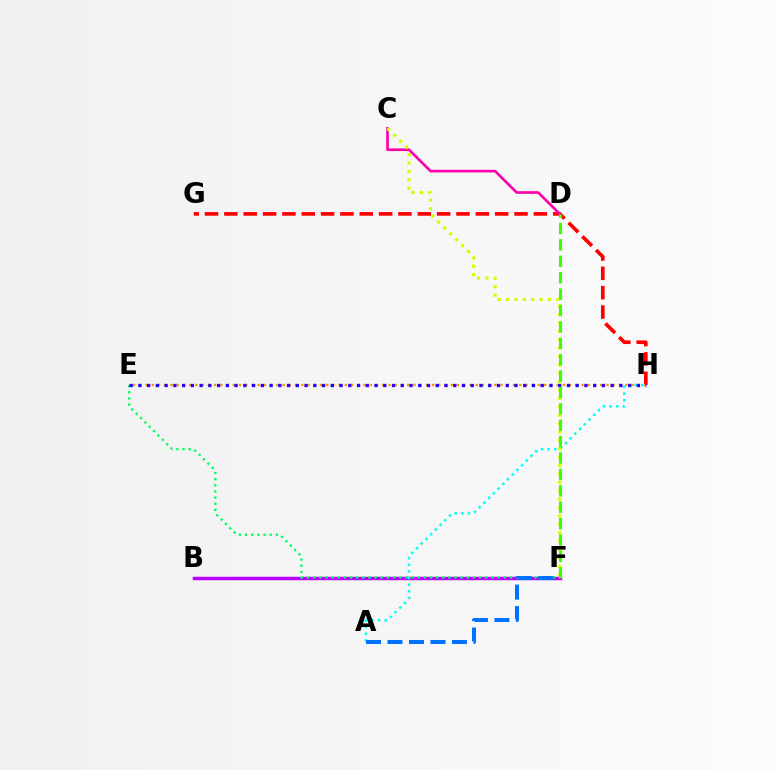{('G', 'H'): [{'color': '#ff0000', 'line_style': 'dashed', 'thickness': 2.63}], ('B', 'F'): [{'color': '#b900ff', 'line_style': 'solid', 'thickness': 2.49}], ('E', 'H'): [{'color': '#ff9400', 'line_style': 'dotted', 'thickness': 1.69}, {'color': '#2500ff', 'line_style': 'dotted', 'thickness': 2.38}], ('C', 'D'): [{'color': '#ff00ac', 'line_style': 'solid', 'thickness': 1.92}], ('E', 'F'): [{'color': '#00ff5c', 'line_style': 'dotted', 'thickness': 1.67}], ('A', 'H'): [{'color': '#00fff6', 'line_style': 'dotted', 'thickness': 1.8}], ('C', 'F'): [{'color': '#d1ff00', 'line_style': 'dotted', 'thickness': 2.28}], ('A', 'F'): [{'color': '#0074ff', 'line_style': 'dashed', 'thickness': 2.92}], ('D', 'F'): [{'color': '#3dff00', 'line_style': 'dashed', 'thickness': 2.23}]}